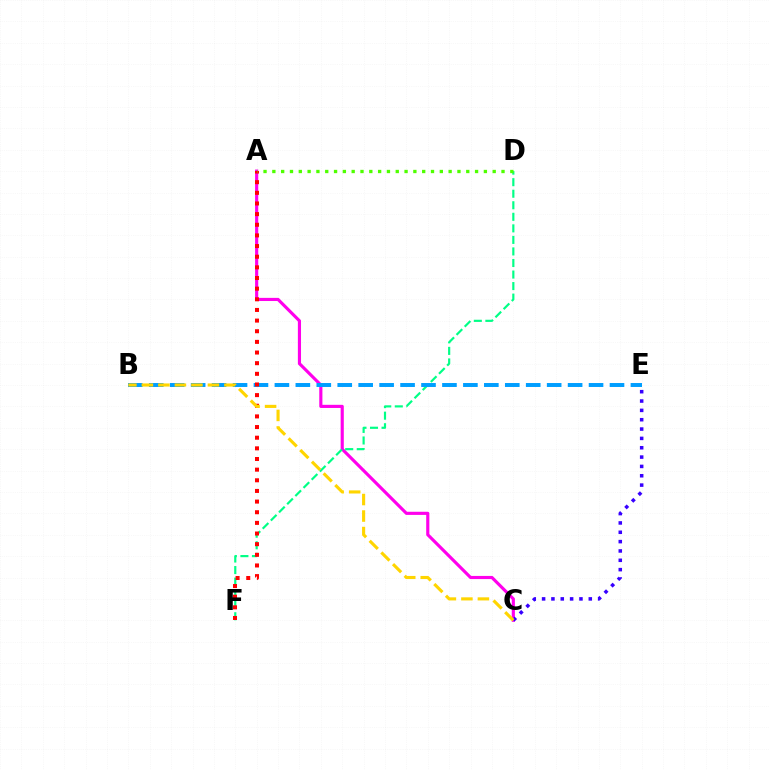{('A', 'C'): [{'color': '#ff00ed', 'line_style': 'solid', 'thickness': 2.26}], ('C', 'E'): [{'color': '#3700ff', 'line_style': 'dotted', 'thickness': 2.54}], ('D', 'F'): [{'color': '#00ff86', 'line_style': 'dashed', 'thickness': 1.57}], ('B', 'E'): [{'color': '#009eff', 'line_style': 'dashed', 'thickness': 2.85}], ('A', 'F'): [{'color': '#ff0000', 'line_style': 'dotted', 'thickness': 2.89}], ('A', 'D'): [{'color': '#4fff00', 'line_style': 'dotted', 'thickness': 2.39}], ('B', 'C'): [{'color': '#ffd500', 'line_style': 'dashed', 'thickness': 2.24}]}